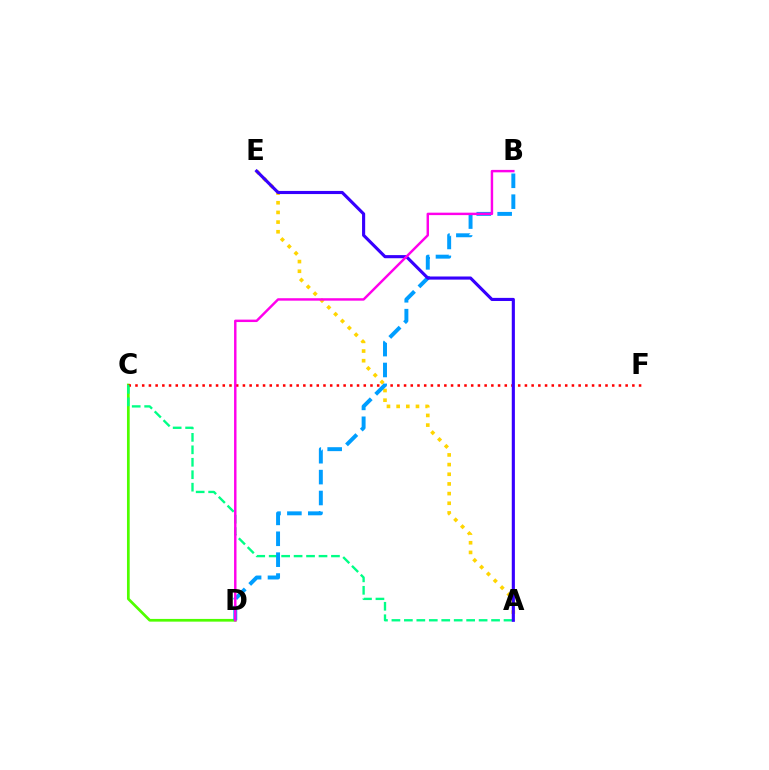{('C', 'D'): [{'color': '#4fff00', 'line_style': 'solid', 'thickness': 1.96}], ('C', 'F'): [{'color': '#ff0000', 'line_style': 'dotted', 'thickness': 1.82}], ('A', 'E'): [{'color': '#ffd500', 'line_style': 'dotted', 'thickness': 2.63}, {'color': '#3700ff', 'line_style': 'solid', 'thickness': 2.25}], ('A', 'C'): [{'color': '#00ff86', 'line_style': 'dashed', 'thickness': 1.69}], ('B', 'D'): [{'color': '#009eff', 'line_style': 'dashed', 'thickness': 2.84}, {'color': '#ff00ed', 'line_style': 'solid', 'thickness': 1.76}]}